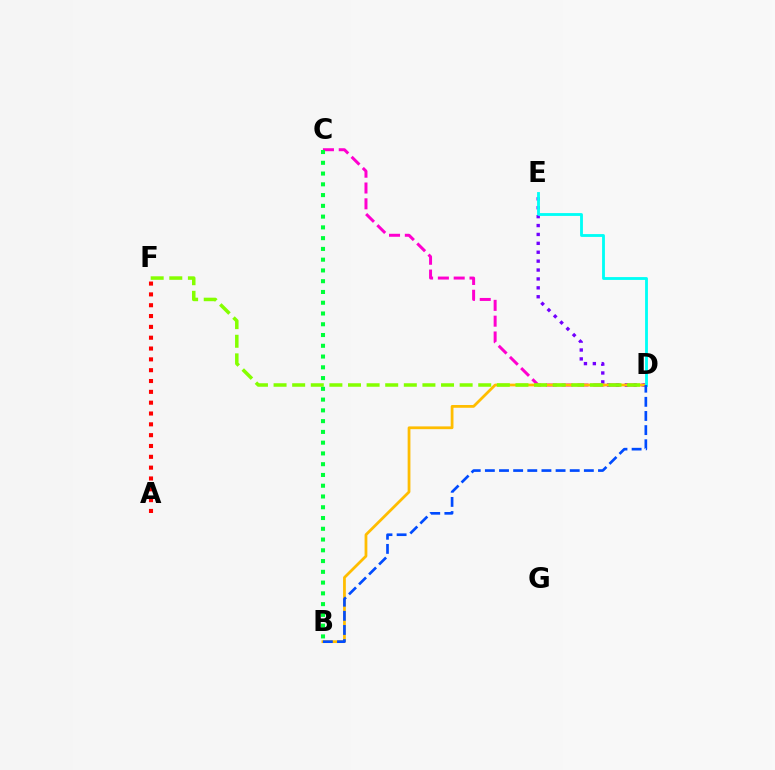{('C', 'D'): [{'color': '#ff00cf', 'line_style': 'dashed', 'thickness': 2.15}], ('D', 'E'): [{'color': '#7200ff', 'line_style': 'dotted', 'thickness': 2.42}, {'color': '#00fff6', 'line_style': 'solid', 'thickness': 2.05}], ('B', 'D'): [{'color': '#ffbd00', 'line_style': 'solid', 'thickness': 1.99}, {'color': '#004bff', 'line_style': 'dashed', 'thickness': 1.92}], ('D', 'F'): [{'color': '#84ff00', 'line_style': 'dashed', 'thickness': 2.53}], ('B', 'C'): [{'color': '#00ff39', 'line_style': 'dotted', 'thickness': 2.92}], ('A', 'F'): [{'color': '#ff0000', 'line_style': 'dotted', 'thickness': 2.94}]}